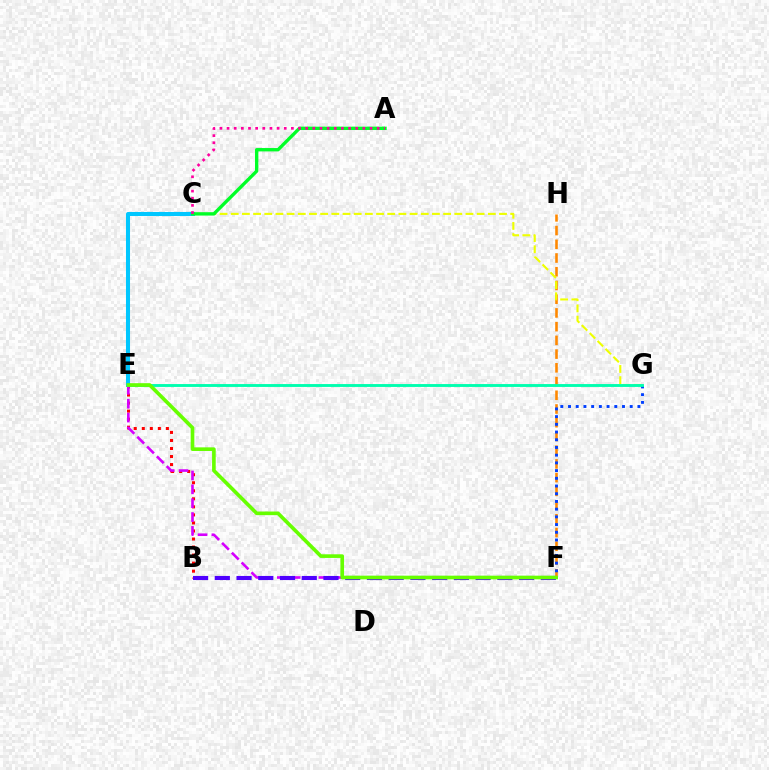{('B', 'E'): [{'color': '#ff0000', 'line_style': 'dotted', 'thickness': 2.18}], ('F', 'H'): [{'color': '#ff8800', 'line_style': 'dashed', 'thickness': 1.86}], ('C', 'G'): [{'color': '#eeff00', 'line_style': 'dashed', 'thickness': 1.52}], ('F', 'G'): [{'color': '#003fff', 'line_style': 'dotted', 'thickness': 2.1}], ('C', 'E'): [{'color': '#00c7ff', 'line_style': 'solid', 'thickness': 2.91}], ('A', 'C'): [{'color': '#00ff27', 'line_style': 'solid', 'thickness': 2.42}, {'color': '#ff00a0', 'line_style': 'dotted', 'thickness': 1.94}], ('E', 'F'): [{'color': '#d600ff', 'line_style': 'dashed', 'thickness': 1.88}, {'color': '#66ff00', 'line_style': 'solid', 'thickness': 2.62}], ('E', 'G'): [{'color': '#00ffaf', 'line_style': 'solid', 'thickness': 2.07}], ('B', 'F'): [{'color': '#4f00ff', 'line_style': 'dashed', 'thickness': 2.95}]}